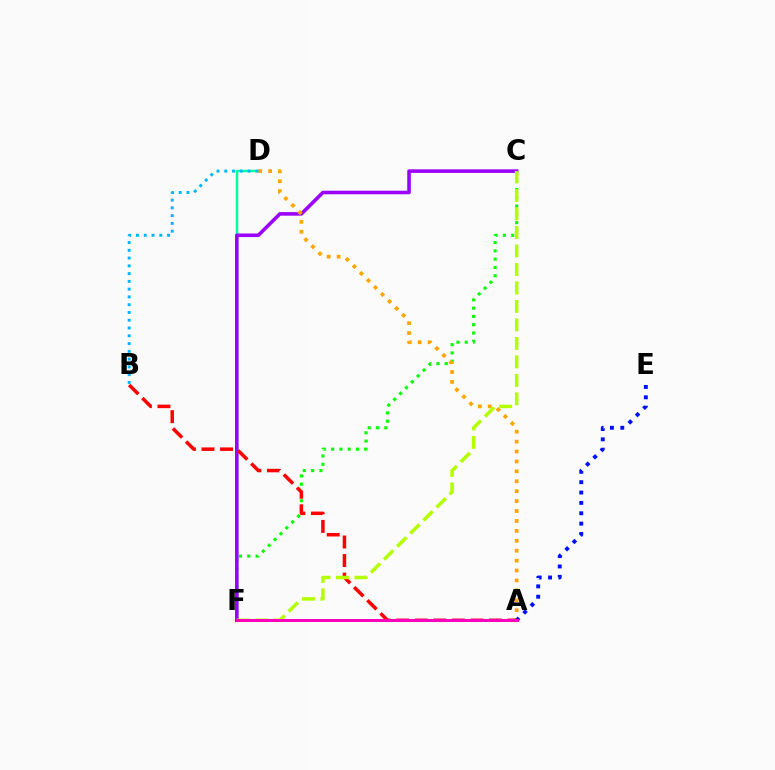{('C', 'F'): [{'color': '#08ff00', 'line_style': 'dotted', 'thickness': 2.25}, {'color': '#9b00ff', 'line_style': 'solid', 'thickness': 2.58}, {'color': '#b3ff00', 'line_style': 'dashed', 'thickness': 2.51}], ('D', 'F'): [{'color': '#00ff9d', 'line_style': 'solid', 'thickness': 1.76}], ('A', 'D'): [{'color': '#ffa500', 'line_style': 'dotted', 'thickness': 2.69}], ('A', 'E'): [{'color': '#0010ff', 'line_style': 'dotted', 'thickness': 2.81}], ('B', 'D'): [{'color': '#00b5ff', 'line_style': 'dotted', 'thickness': 2.11}], ('A', 'B'): [{'color': '#ff0000', 'line_style': 'dashed', 'thickness': 2.52}], ('A', 'F'): [{'color': '#ff00bd', 'line_style': 'solid', 'thickness': 2.16}]}